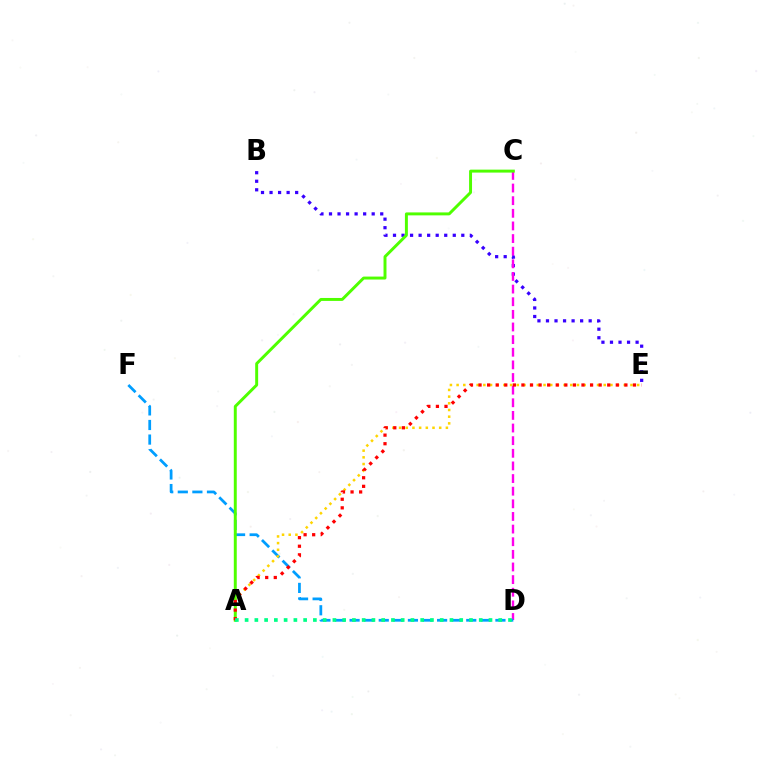{('B', 'E'): [{'color': '#3700ff', 'line_style': 'dotted', 'thickness': 2.32}], ('C', 'D'): [{'color': '#ff00ed', 'line_style': 'dashed', 'thickness': 1.72}], ('D', 'F'): [{'color': '#009eff', 'line_style': 'dashed', 'thickness': 1.98}], ('A', 'E'): [{'color': '#ffd500', 'line_style': 'dotted', 'thickness': 1.82}, {'color': '#ff0000', 'line_style': 'dotted', 'thickness': 2.33}], ('A', 'C'): [{'color': '#4fff00', 'line_style': 'solid', 'thickness': 2.12}], ('A', 'D'): [{'color': '#00ff86', 'line_style': 'dotted', 'thickness': 2.65}]}